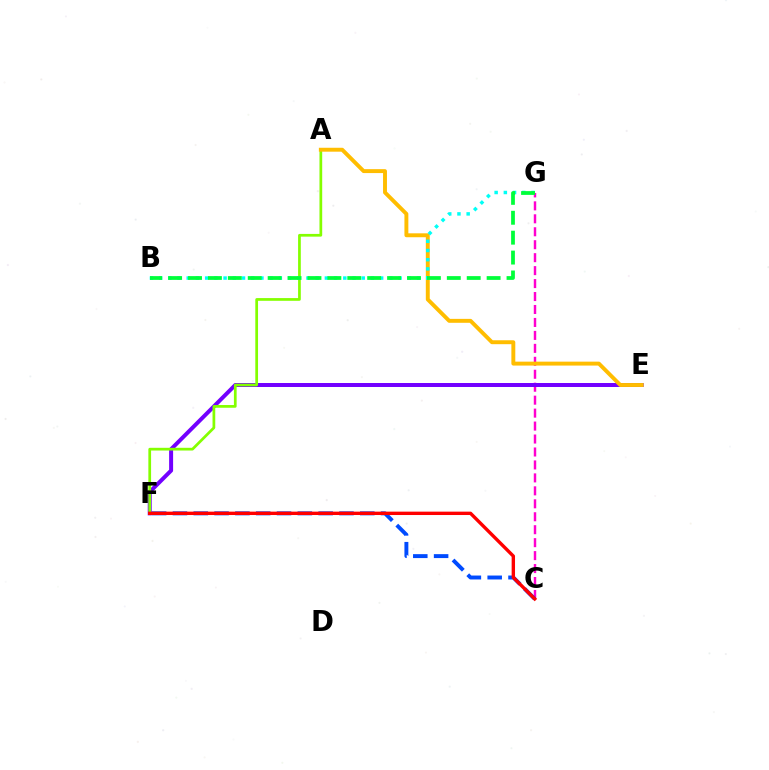{('C', 'G'): [{'color': '#ff00cf', 'line_style': 'dashed', 'thickness': 1.76}], ('E', 'F'): [{'color': '#7200ff', 'line_style': 'solid', 'thickness': 2.87}], ('A', 'F'): [{'color': '#84ff00', 'line_style': 'solid', 'thickness': 1.96}], ('C', 'F'): [{'color': '#004bff', 'line_style': 'dashed', 'thickness': 2.83}, {'color': '#ff0000', 'line_style': 'solid', 'thickness': 2.43}], ('A', 'E'): [{'color': '#ffbd00', 'line_style': 'solid', 'thickness': 2.83}], ('B', 'G'): [{'color': '#00fff6', 'line_style': 'dotted', 'thickness': 2.5}, {'color': '#00ff39', 'line_style': 'dashed', 'thickness': 2.7}]}